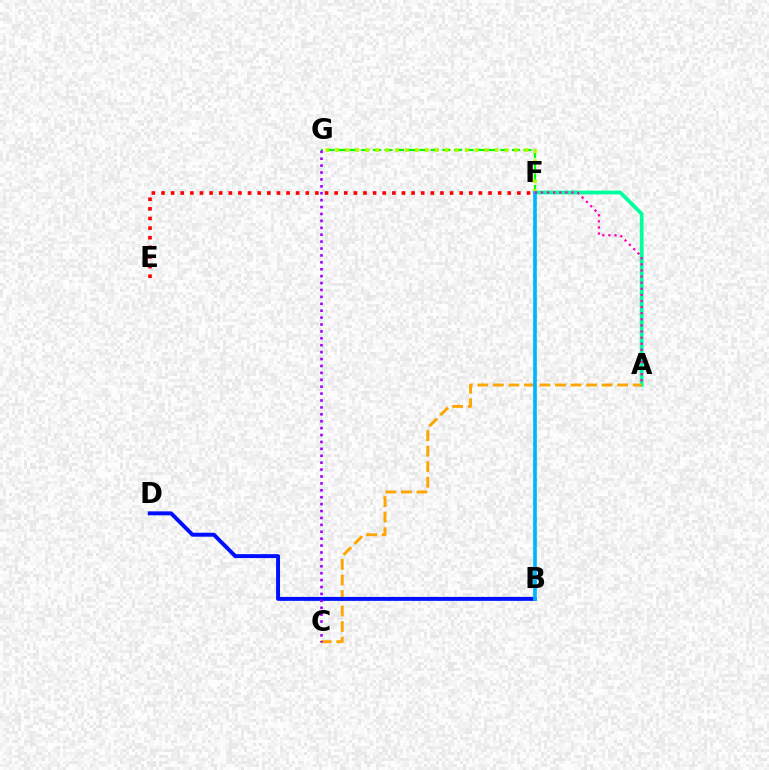{('A', 'F'): [{'color': '#00ff9d', 'line_style': 'solid', 'thickness': 2.72}, {'color': '#ff00bd', 'line_style': 'dotted', 'thickness': 1.66}], ('E', 'F'): [{'color': '#ff0000', 'line_style': 'dotted', 'thickness': 2.61}], ('F', 'G'): [{'color': '#08ff00', 'line_style': 'dashed', 'thickness': 1.57}, {'color': '#b3ff00', 'line_style': 'dotted', 'thickness': 2.7}], ('A', 'C'): [{'color': '#ffa500', 'line_style': 'dashed', 'thickness': 2.11}], ('B', 'D'): [{'color': '#0010ff', 'line_style': 'solid', 'thickness': 2.84}], ('B', 'F'): [{'color': '#00b5ff', 'line_style': 'solid', 'thickness': 2.64}], ('C', 'G'): [{'color': '#9b00ff', 'line_style': 'dotted', 'thickness': 1.88}]}